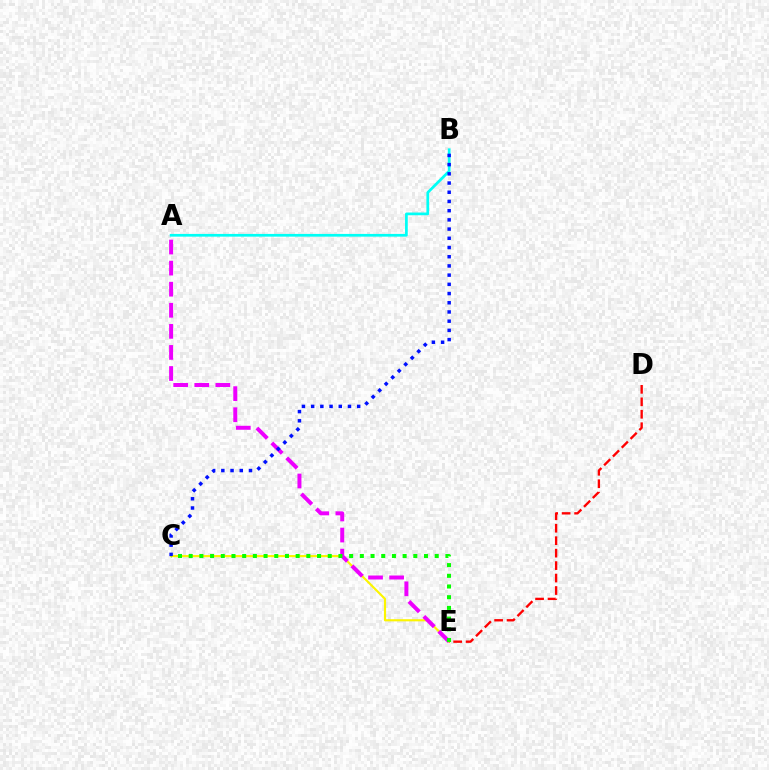{('C', 'E'): [{'color': '#fcf500', 'line_style': 'solid', 'thickness': 1.55}, {'color': '#08ff00', 'line_style': 'dotted', 'thickness': 2.91}], ('A', 'B'): [{'color': '#00fff6', 'line_style': 'solid', 'thickness': 1.96}], ('A', 'E'): [{'color': '#ee00ff', 'line_style': 'dashed', 'thickness': 2.86}], ('D', 'E'): [{'color': '#ff0000', 'line_style': 'dashed', 'thickness': 1.69}], ('B', 'C'): [{'color': '#0010ff', 'line_style': 'dotted', 'thickness': 2.5}]}